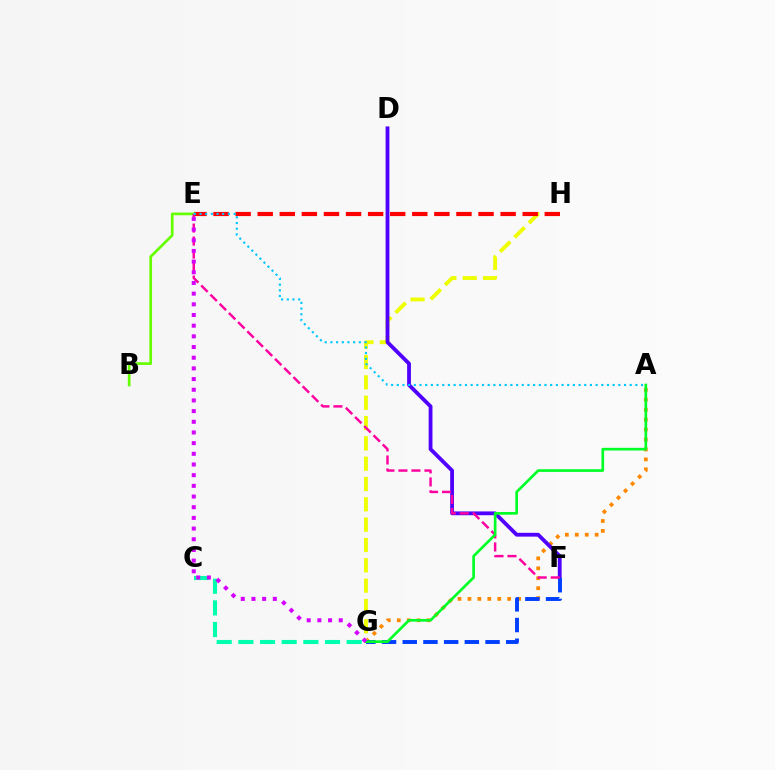{('A', 'G'): [{'color': '#ff8800', 'line_style': 'dotted', 'thickness': 2.7}, {'color': '#00ff27', 'line_style': 'solid', 'thickness': 1.93}], ('G', 'H'): [{'color': '#eeff00', 'line_style': 'dashed', 'thickness': 2.76}], ('D', 'F'): [{'color': '#4f00ff', 'line_style': 'solid', 'thickness': 2.74}], ('E', 'H'): [{'color': '#ff0000', 'line_style': 'dashed', 'thickness': 3.0}], ('B', 'E'): [{'color': '#66ff00', 'line_style': 'solid', 'thickness': 1.95}], ('C', 'G'): [{'color': '#00ffaf', 'line_style': 'dashed', 'thickness': 2.94}], ('F', 'G'): [{'color': '#003fff', 'line_style': 'dashed', 'thickness': 2.81}], ('E', 'F'): [{'color': '#ff00a0', 'line_style': 'dashed', 'thickness': 1.77}], ('E', 'G'): [{'color': '#d600ff', 'line_style': 'dotted', 'thickness': 2.9}], ('A', 'E'): [{'color': '#00c7ff', 'line_style': 'dotted', 'thickness': 1.54}]}